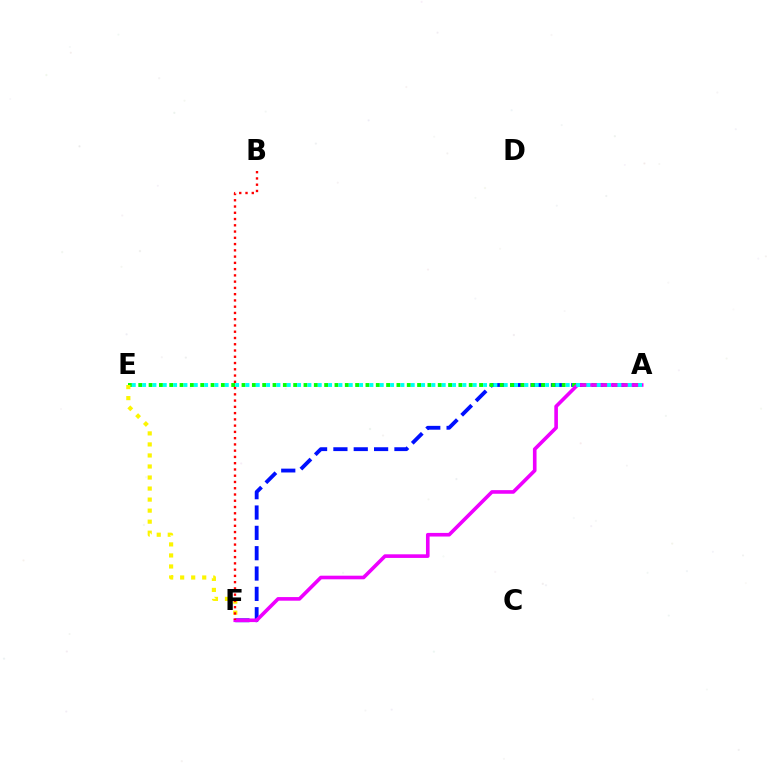{('A', 'F'): [{'color': '#0010ff', 'line_style': 'dashed', 'thickness': 2.76}, {'color': '#ee00ff', 'line_style': 'solid', 'thickness': 2.61}], ('A', 'E'): [{'color': '#08ff00', 'line_style': 'dotted', 'thickness': 2.81}, {'color': '#00fff6', 'line_style': 'dotted', 'thickness': 2.81}], ('E', 'F'): [{'color': '#fcf500', 'line_style': 'dotted', 'thickness': 3.0}], ('B', 'F'): [{'color': '#ff0000', 'line_style': 'dotted', 'thickness': 1.7}]}